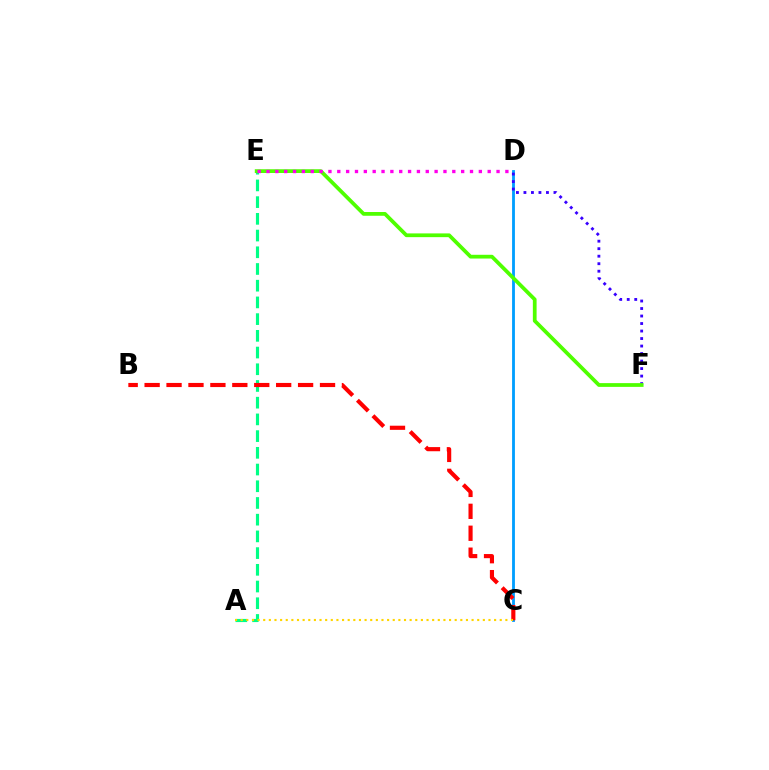{('A', 'E'): [{'color': '#00ff86', 'line_style': 'dashed', 'thickness': 2.27}], ('C', 'D'): [{'color': '#009eff', 'line_style': 'solid', 'thickness': 2.03}], ('D', 'F'): [{'color': '#3700ff', 'line_style': 'dotted', 'thickness': 2.04}], ('B', 'C'): [{'color': '#ff0000', 'line_style': 'dashed', 'thickness': 2.98}], ('A', 'C'): [{'color': '#ffd500', 'line_style': 'dotted', 'thickness': 1.53}], ('E', 'F'): [{'color': '#4fff00', 'line_style': 'solid', 'thickness': 2.7}], ('D', 'E'): [{'color': '#ff00ed', 'line_style': 'dotted', 'thickness': 2.4}]}